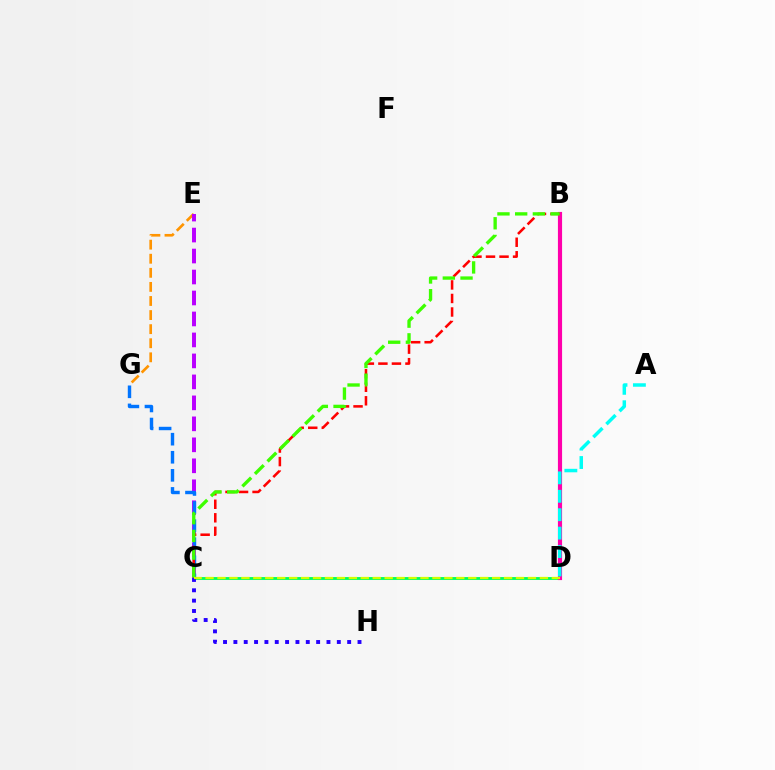{('E', 'G'): [{'color': '#ff9400', 'line_style': 'dashed', 'thickness': 1.91}], ('C', 'E'): [{'color': '#b900ff', 'line_style': 'dashed', 'thickness': 2.85}], ('C', 'D'): [{'color': '#00ff5c', 'line_style': 'solid', 'thickness': 2.06}, {'color': '#d1ff00', 'line_style': 'dashed', 'thickness': 1.62}], ('C', 'G'): [{'color': '#0074ff', 'line_style': 'dashed', 'thickness': 2.46}], ('B', 'D'): [{'color': '#ff00ac', 'line_style': 'solid', 'thickness': 2.99}], ('B', 'C'): [{'color': '#ff0000', 'line_style': 'dashed', 'thickness': 1.84}, {'color': '#3dff00', 'line_style': 'dashed', 'thickness': 2.41}], ('A', 'D'): [{'color': '#00fff6', 'line_style': 'dashed', 'thickness': 2.5}], ('C', 'H'): [{'color': '#2500ff', 'line_style': 'dotted', 'thickness': 2.81}]}